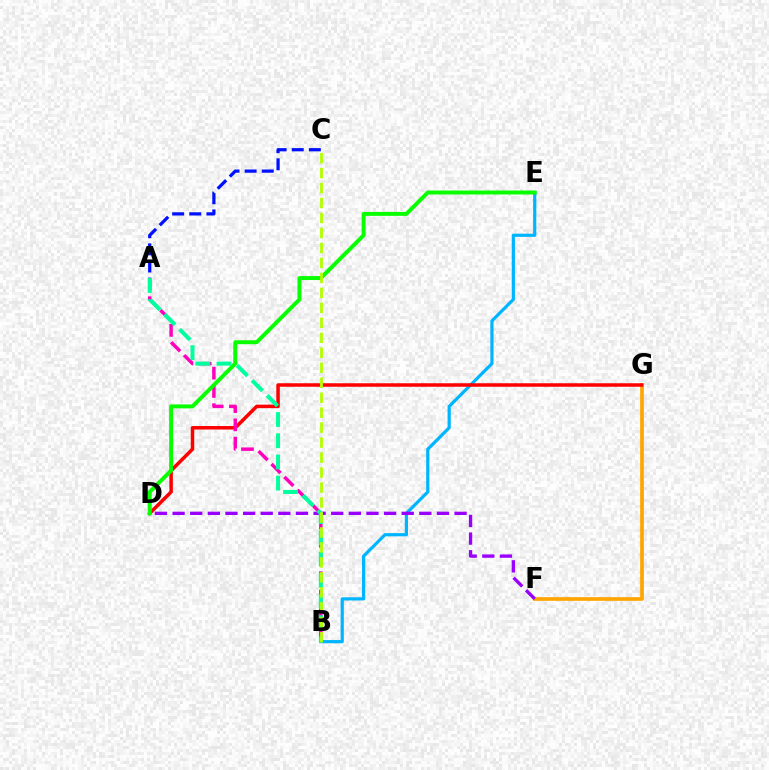{('A', 'C'): [{'color': '#0010ff', 'line_style': 'dashed', 'thickness': 2.33}], ('F', 'G'): [{'color': '#ffa500', 'line_style': 'solid', 'thickness': 2.65}], ('B', 'E'): [{'color': '#00b5ff', 'line_style': 'solid', 'thickness': 2.31}], ('D', 'G'): [{'color': '#ff0000', 'line_style': 'solid', 'thickness': 2.52}], ('D', 'F'): [{'color': '#9b00ff', 'line_style': 'dashed', 'thickness': 2.39}], ('A', 'B'): [{'color': '#ff00bd', 'line_style': 'dashed', 'thickness': 2.48}, {'color': '#00ff9d', 'line_style': 'dashed', 'thickness': 2.88}], ('D', 'E'): [{'color': '#08ff00', 'line_style': 'solid', 'thickness': 2.84}], ('B', 'C'): [{'color': '#b3ff00', 'line_style': 'dashed', 'thickness': 2.03}]}